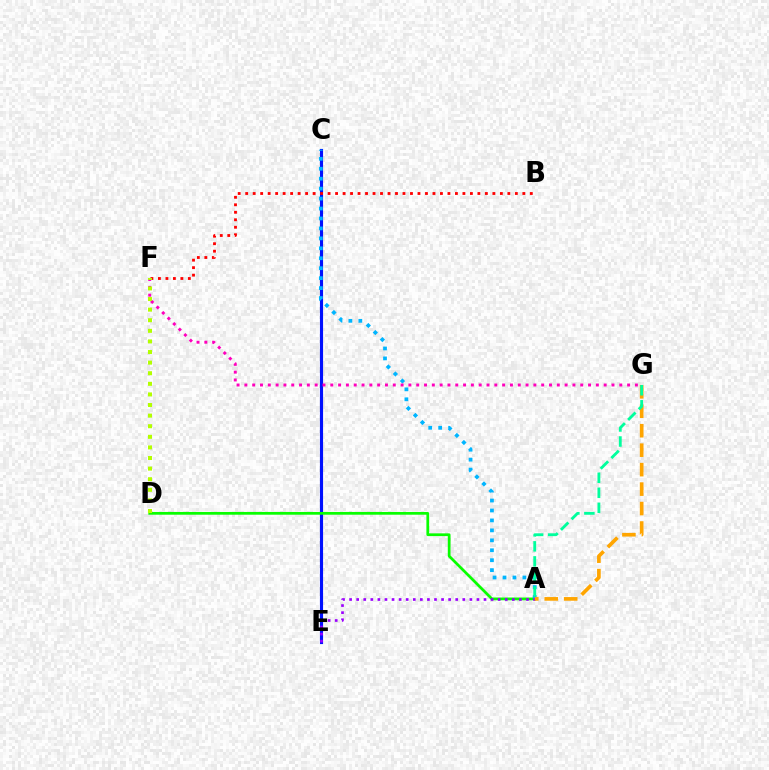{('C', 'E'): [{'color': '#0010ff', 'line_style': 'solid', 'thickness': 2.26}], ('B', 'F'): [{'color': '#ff0000', 'line_style': 'dotted', 'thickness': 2.04}], ('A', 'D'): [{'color': '#08ff00', 'line_style': 'solid', 'thickness': 1.98}], ('A', 'C'): [{'color': '#00b5ff', 'line_style': 'dotted', 'thickness': 2.7}], ('A', 'E'): [{'color': '#9b00ff', 'line_style': 'dotted', 'thickness': 1.92}], ('F', 'G'): [{'color': '#ff00bd', 'line_style': 'dotted', 'thickness': 2.12}], ('A', 'G'): [{'color': '#ffa500', 'line_style': 'dashed', 'thickness': 2.64}, {'color': '#00ff9d', 'line_style': 'dashed', 'thickness': 2.04}], ('D', 'F'): [{'color': '#b3ff00', 'line_style': 'dotted', 'thickness': 2.88}]}